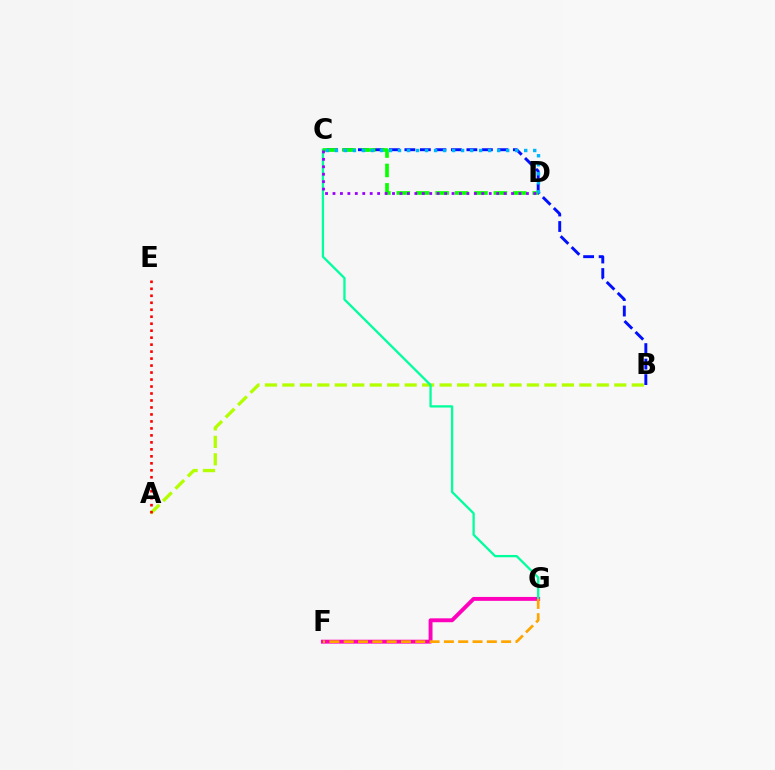{('A', 'B'): [{'color': '#b3ff00', 'line_style': 'dashed', 'thickness': 2.37}], ('B', 'C'): [{'color': '#0010ff', 'line_style': 'dashed', 'thickness': 2.11}], ('F', 'G'): [{'color': '#ff00bd', 'line_style': 'solid', 'thickness': 2.81}, {'color': '#ffa500', 'line_style': 'dashed', 'thickness': 1.94}], ('C', 'G'): [{'color': '#00ff9d', 'line_style': 'solid', 'thickness': 1.65}], ('C', 'D'): [{'color': '#08ff00', 'line_style': 'dashed', 'thickness': 2.64}, {'color': '#9b00ff', 'line_style': 'dotted', 'thickness': 2.02}, {'color': '#00b5ff', 'line_style': 'dotted', 'thickness': 2.45}], ('A', 'E'): [{'color': '#ff0000', 'line_style': 'dotted', 'thickness': 1.9}]}